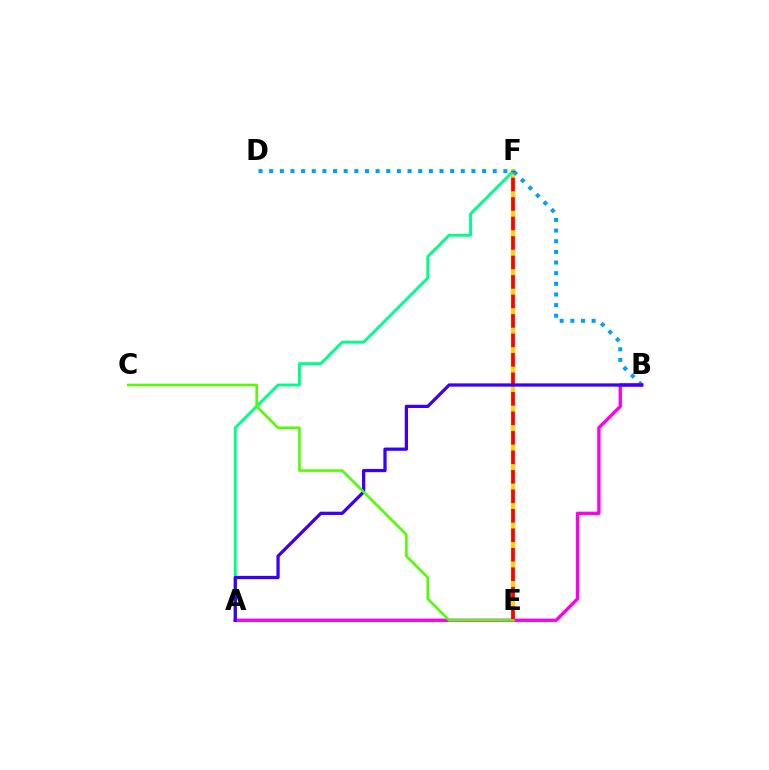{('E', 'F'): [{'color': '#ffd500', 'line_style': 'solid', 'thickness': 2.93}, {'color': '#ff0000', 'line_style': 'dashed', 'thickness': 2.65}], ('A', 'F'): [{'color': '#00ff86', 'line_style': 'solid', 'thickness': 2.1}], ('B', 'D'): [{'color': '#009eff', 'line_style': 'dotted', 'thickness': 2.89}], ('A', 'B'): [{'color': '#ff00ed', 'line_style': 'solid', 'thickness': 2.41}, {'color': '#3700ff', 'line_style': 'solid', 'thickness': 2.34}], ('C', 'E'): [{'color': '#4fff00', 'line_style': 'solid', 'thickness': 1.87}]}